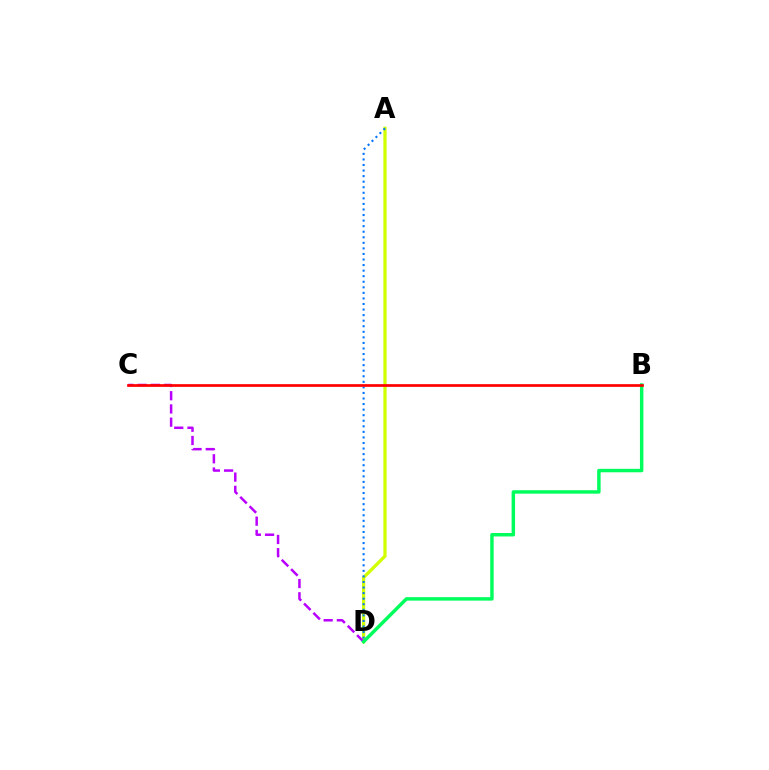{('A', 'D'): [{'color': '#d1ff00', 'line_style': 'solid', 'thickness': 2.35}, {'color': '#0074ff', 'line_style': 'dotted', 'thickness': 1.51}], ('C', 'D'): [{'color': '#b900ff', 'line_style': 'dashed', 'thickness': 1.8}], ('B', 'D'): [{'color': '#00ff5c', 'line_style': 'solid', 'thickness': 2.49}], ('B', 'C'): [{'color': '#ff0000', 'line_style': 'solid', 'thickness': 1.94}]}